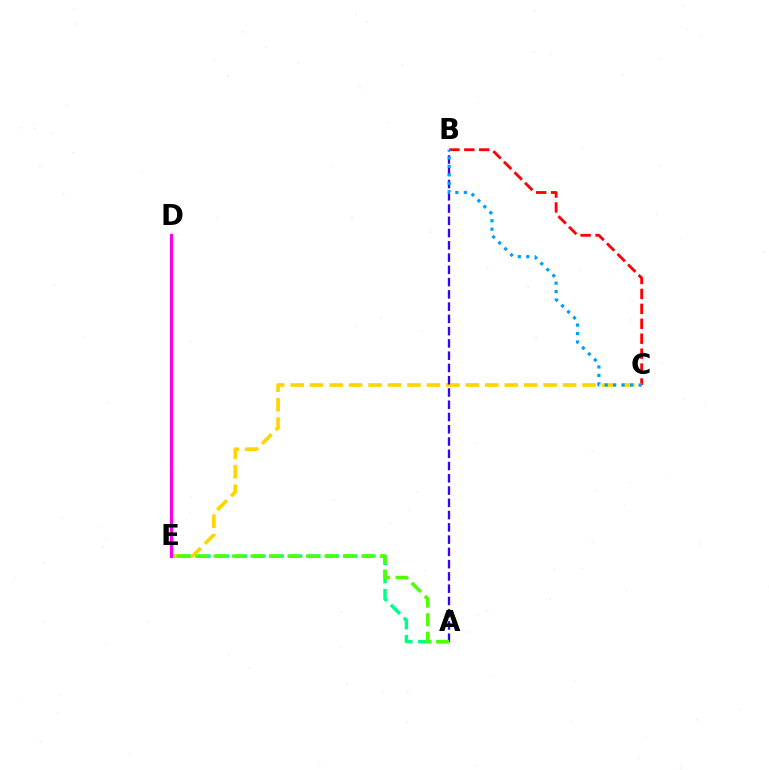{('B', 'C'): [{'color': '#ff0000', 'line_style': 'dashed', 'thickness': 2.03}, {'color': '#009eff', 'line_style': 'dotted', 'thickness': 2.3}], ('A', 'E'): [{'color': '#00ff86', 'line_style': 'dashed', 'thickness': 2.49}, {'color': '#4fff00', 'line_style': 'dashed', 'thickness': 2.51}], ('C', 'E'): [{'color': '#ffd500', 'line_style': 'dashed', 'thickness': 2.64}], ('A', 'B'): [{'color': '#3700ff', 'line_style': 'dashed', 'thickness': 1.67}], ('D', 'E'): [{'color': '#ff00ed', 'line_style': 'solid', 'thickness': 2.31}]}